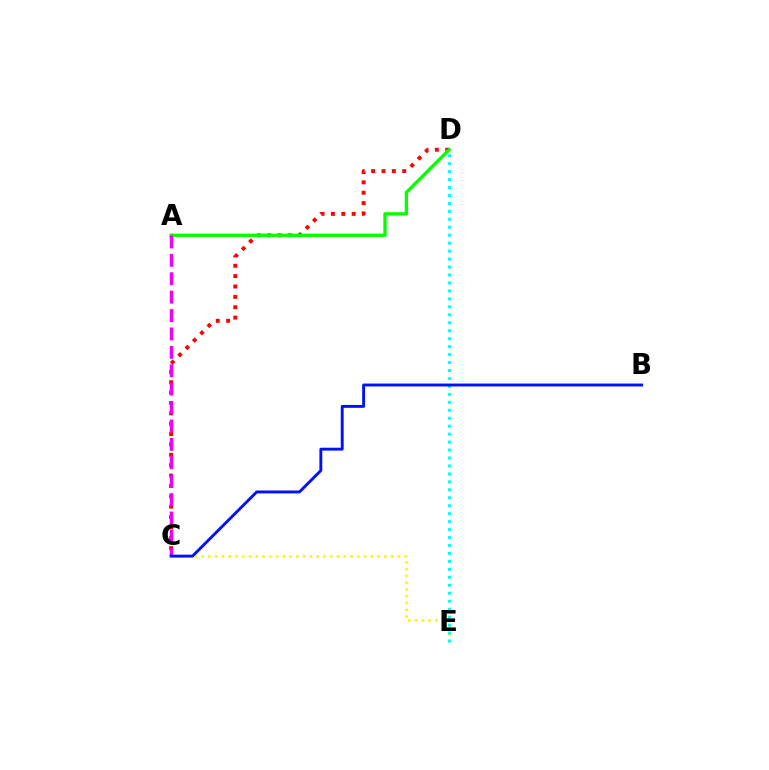{('C', 'E'): [{'color': '#fcf500', 'line_style': 'dotted', 'thickness': 1.84}], ('C', 'D'): [{'color': '#ff0000', 'line_style': 'dotted', 'thickness': 2.82}], ('A', 'D'): [{'color': '#08ff00', 'line_style': 'solid', 'thickness': 2.41}], ('D', 'E'): [{'color': '#00fff6', 'line_style': 'dotted', 'thickness': 2.16}], ('A', 'C'): [{'color': '#ee00ff', 'line_style': 'dashed', 'thickness': 2.5}], ('B', 'C'): [{'color': '#0010ff', 'line_style': 'solid', 'thickness': 2.08}]}